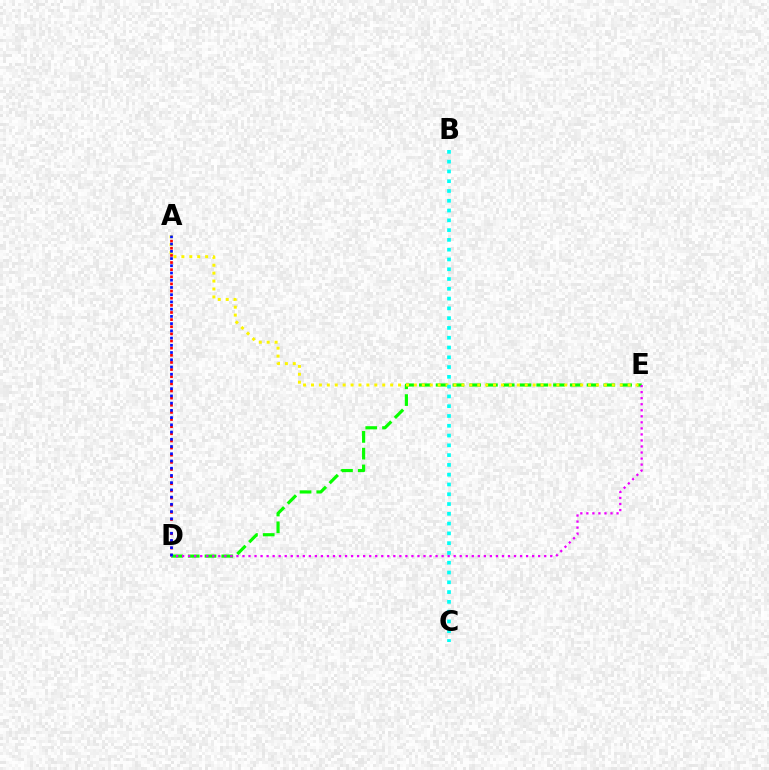{('A', 'D'): [{'color': '#ff0000', 'line_style': 'dotted', 'thickness': 1.94}, {'color': '#0010ff', 'line_style': 'dotted', 'thickness': 1.96}], ('D', 'E'): [{'color': '#08ff00', 'line_style': 'dashed', 'thickness': 2.28}, {'color': '#ee00ff', 'line_style': 'dotted', 'thickness': 1.64}], ('A', 'E'): [{'color': '#fcf500', 'line_style': 'dotted', 'thickness': 2.15}], ('B', 'C'): [{'color': '#00fff6', 'line_style': 'dotted', 'thickness': 2.66}]}